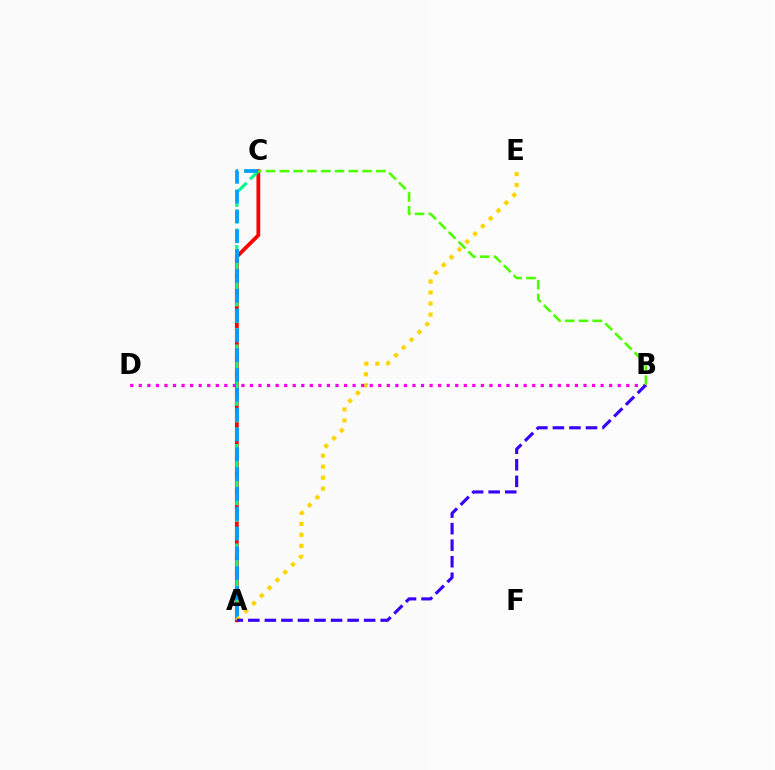{('A', 'C'): [{'color': '#ff0000', 'line_style': 'solid', 'thickness': 2.71}, {'color': '#00ff86', 'line_style': 'dashed', 'thickness': 2.25}, {'color': '#009eff', 'line_style': 'dashed', 'thickness': 2.69}], ('A', 'E'): [{'color': '#ffd500', 'line_style': 'dotted', 'thickness': 2.99}], ('B', 'D'): [{'color': '#ff00ed', 'line_style': 'dotted', 'thickness': 2.32}], ('A', 'B'): [{'color': '#3700ff', 'line_style': 'dashed', 'thickness': 2.25}], ('B', 'C'): [{'color': '#4fff00', 'line_style': 'dashed', 'thickness': 1.87}]}